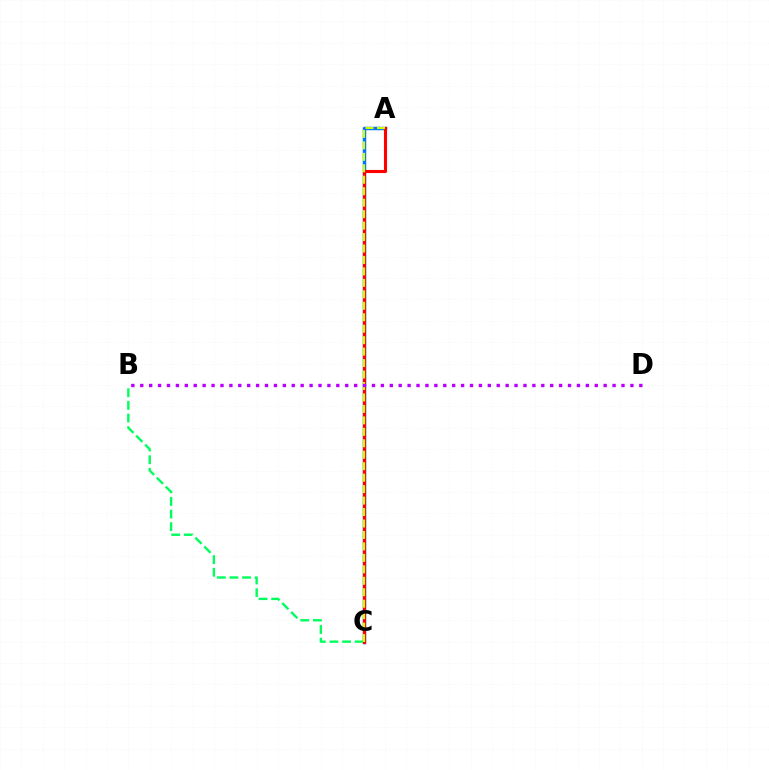{('A', 'C'): [{'color': '#0074ff', 'line_style': 'solid', 'thickness': 2.5}, {'color': '#ff0000', 'line_style': 'solid', 'thickness': 2.23}, {'color': '#d1ff00', 'line_style': 'dashed', 'thickness': 1.56}], ('B', 'C'): [{'color': '#00ff5c', 'line_style': 'dashed', 'thickness': 1.72}], ('B', 'D'): [{'color': '#b900ff', 'line_style': 'dotted', 'thickness': 2.42}]}